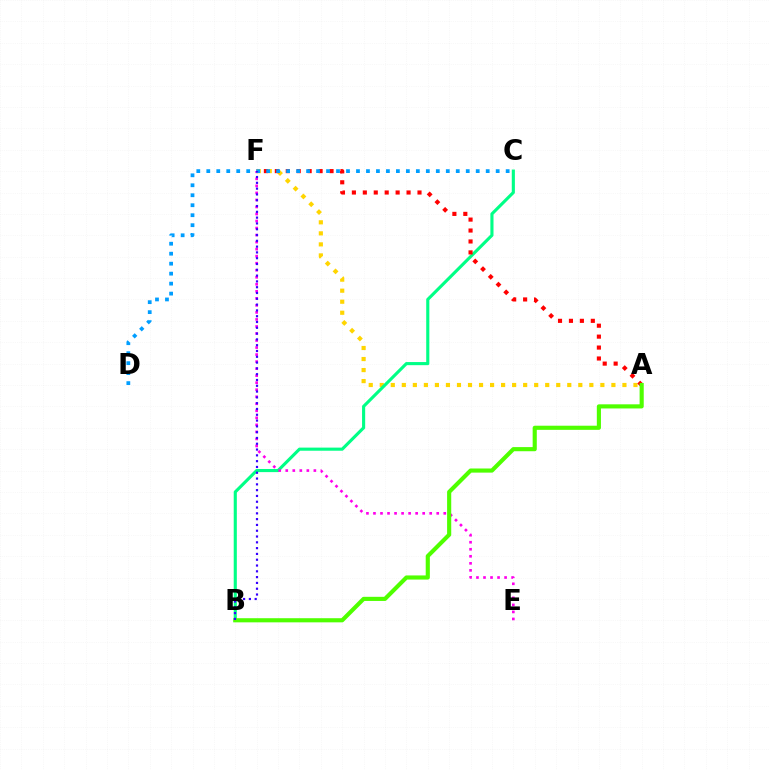{('A', 'F'): [{'color': '#ffd500', 'line_style': 'dotted', 'thickness': 3.0}, {'color': '#ff0000', 'line_style': 'dotted', 'thickness': 2.97}], ('B', 'C'): [{'color': '#00ff86', 'line_style': 'solid', 'thickness': 2.25}], ('E', 'F'): [{'color': '#ff00ed', 'line_style': 'dotted', 'thickness': 1.91}], ('C', 'D'): [{'color': '#009eff', 'line_style': 'dotted', 'thickness': 2.71}], ('A', 'B'): [{'color': '#4fff00', 'line_style': 'solid', 'thickness': 2.97}], ('B', 'F'): [{'color': '#3700ff', 'line_style': 'dotted', 'thickness': 1.58}]}